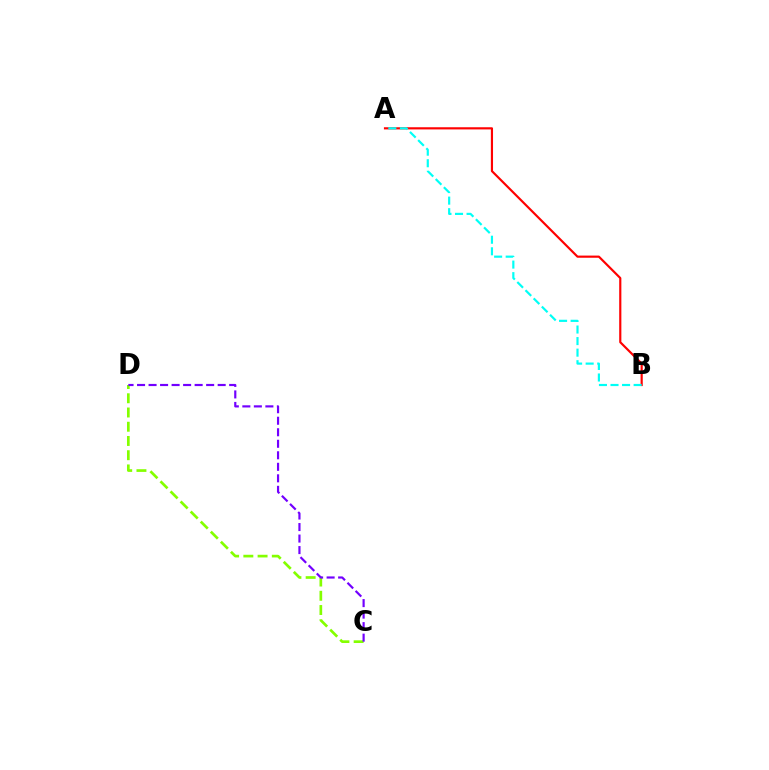{('C', 'D'): [{'color': '#84ff00', 'line_style': 'dashed', 'thickness': 1.93}, {'color': '#7200ff', 'line_style': 'dashed', 'thickness': 1.56}], ('A', 'B'): [{'color': '#ff0000', 'line_style': 'solid', 'thickness': 1.56}, {'color': '#00fff6', 'line_style': 'dashed', 'thickness': 1.57}]}